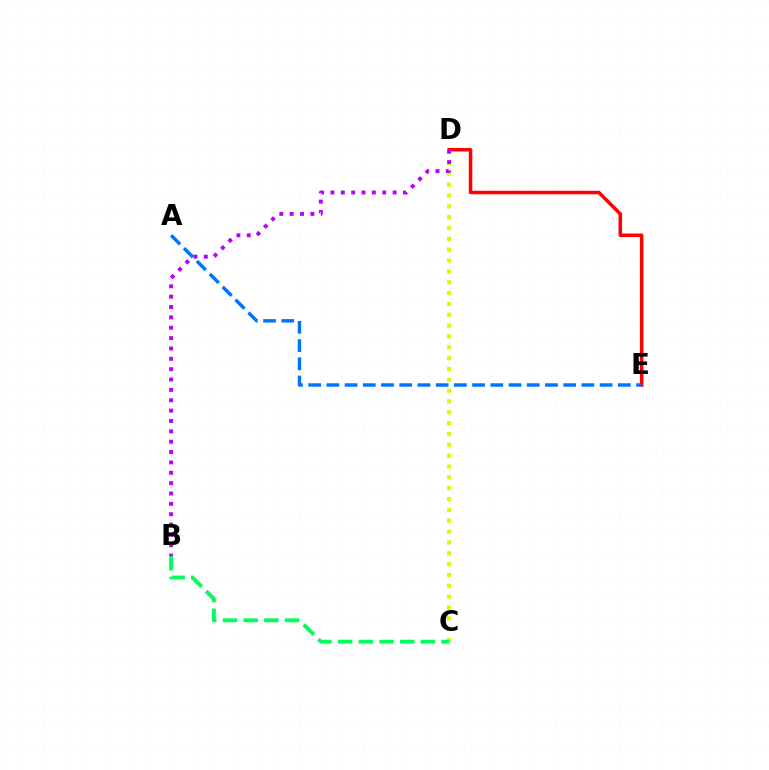{('D', 'E'): [{'color': '#ff0000', 'line_style': 'solid', 'thickness': 2.54}], ('C', 'D'): [{'color': '#d1ff00', 'line_style': 'dotted', 'thickness': 2.95}], ('B', 'C'): [{'color': '#00ff5c', 'line_style': 'dashed', 'thickness': 2.81}], ('B', 'D'): [{'color': '#b900ff', 'line_style': 'dotted', 'thickness': 2.81}], ('A', 'E'): [{'color': '#0074ff', 'line_style': 'dashed', 'thickness': 2.47}]}